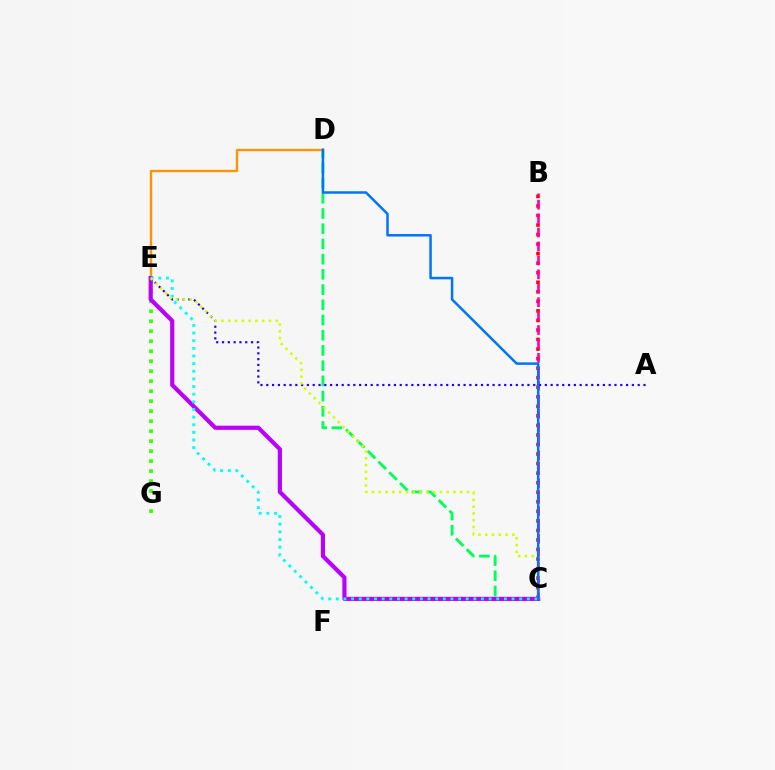{('D', 'E'): [{'color': '#ff9400', 'line_style': 'solid', 'thickness': 1.7}], ('B', 'C'): [{'color': '#ff0000', 'line_style': 'dotted', 'thickness': 2.59}, {'color': '#ff00ac', 'line_style': 'dashed', 'thickness': 1.89}], ('C', 'D'): [{'color': '#00ff5c', 'line_style': 'dashed', 'thickness': 2.07}, {'color': '#0074ff', 'line_style': 'solid', 'thickness': 1.8}], ('E', 'G'): [{'color': '#3dff00', 'line_style': 'dotted', 'thickness': 2.71}], ('C', 'E'): [{'color': '#b900ff', 'line_style': 'solid', 'thickness': 3.0}, {'color': '#00fff6', 'line_style': 'dotted', 'thickness': 2.08}, {'color': '#d1ff00', 'line_style': 'dotted', 'thickness': 1.84}], ('A', 'E'): [{'color': '#2500ff', 'line_style': 'dotted', 'thickness': 1.58}]}